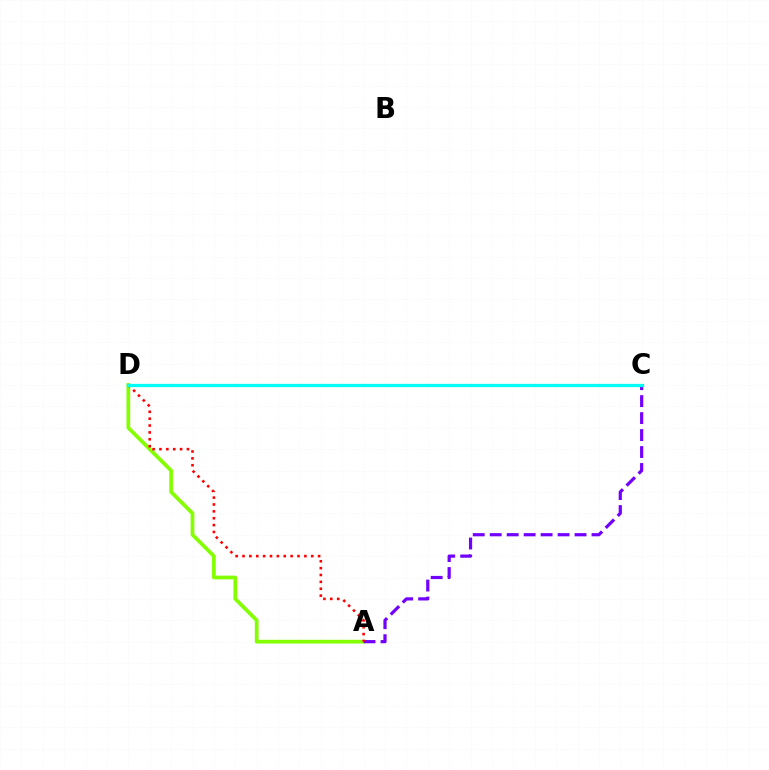{('A', 'D'): [{'color': '#84ff00', 'line_style': 'solid', 'thickness': 2.68}, {'color': '#ff0000', 'line_style': 'dotted', 'thickness': 1.87}], ('A', 'C'): [{'color': '#7200ff', 'line_style': 'dashed', 'thickness': 2.3}], ('C', 'D'): [{'color': '#00fff6', 'line_style': 'solid', 'thickness': 2.36}]}